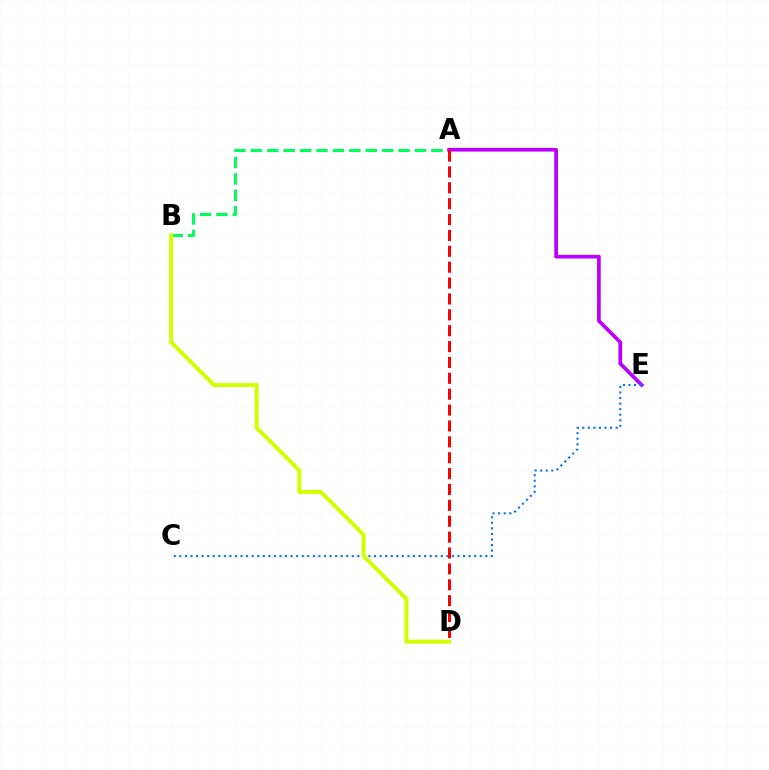{('A', 'B'): [{'color': '#00ff5c', 'line_style': 'dashed', 'thickness': 2.23}], ('A', 'E'): [{'color': '#b900ff', 'line_style': 'solid', 'thickness': 2.66}], ('C', 'E'): [{'color': '#0074ff', 'line_style': 'dotted', 'thickness': 1.51}], ('B', 'D'): [{'color': '#d1ff00', 'line_style': 'solid', 'thickness': 2.86}], ('A', 'D'): [{'color': '#ff0000', 'line_style': 'dashed', 'thickness': 2.16}]}